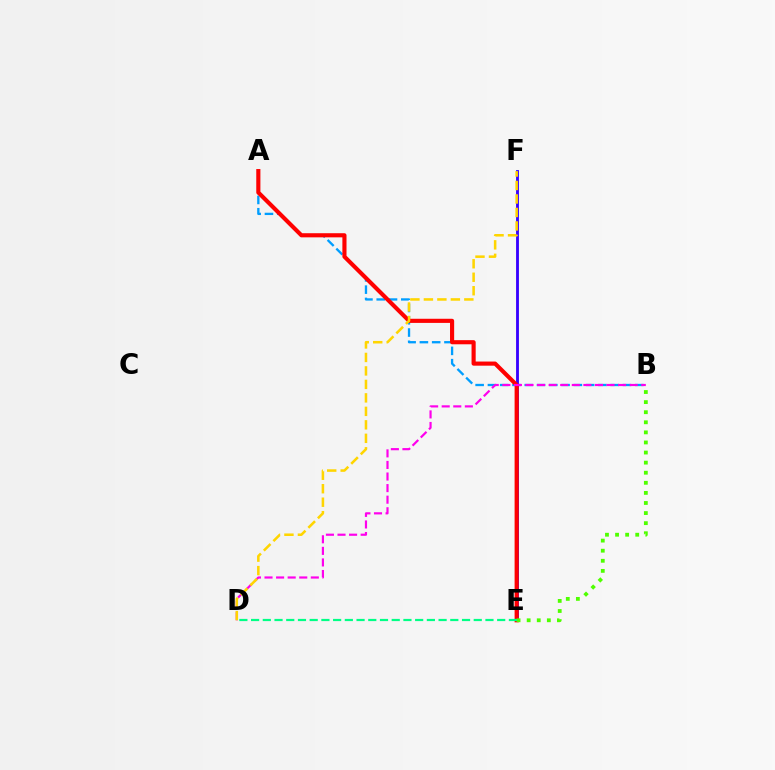{('A', 'B'): [{'color': '#009eff', 'line_style': 'dashed', 'thickness': 1.67}], ('E', 'F'): [{'color': '#3700ff', 'line_style': 'solid', 'thickness': 2.05}], ('A', 'E'): [{'color': '#ff0000', 'line_style': 'solid', 'thickness': 2.97}], ('B', 'E'): [{'color': '#4fff00', 'line_style': 'dotted', 'thickness': 2.74}], ('B', 'D'): [{'color': '#ff00ed', 'line_style': 'dashed', 'thickness': 1.57}], ('D', 'E'): [{'color': '#00ff86', 'line_style': 'dashed', 'thickness': 1.59}], ('D', 'F'): [{'color': '#ffd500', 'line_style': 'dashed', 'thickness': 1.83}]}